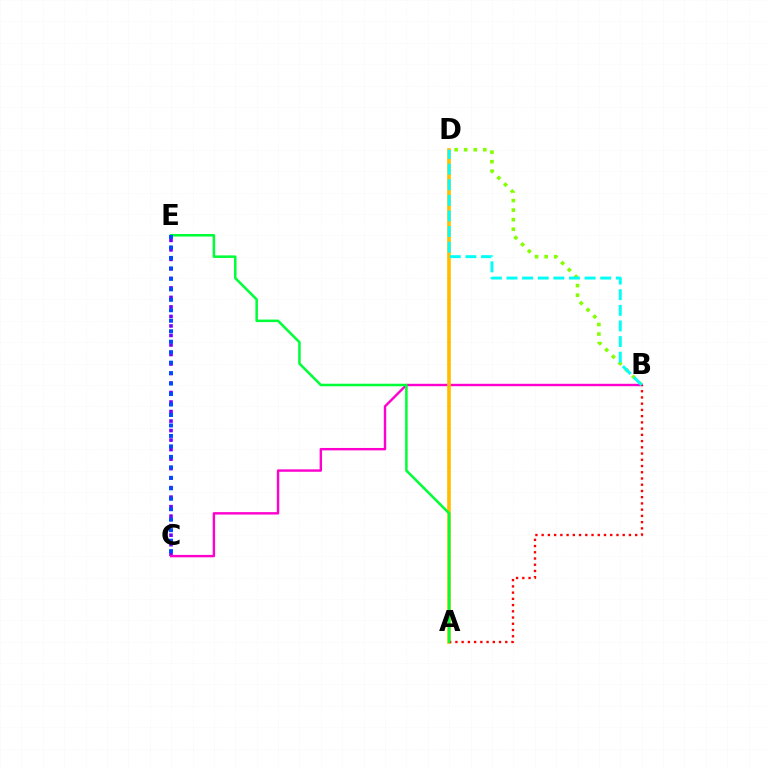{('C', 'E'): [{'color': '#7200ff', 'line_style': 'dotted', 'thickness': 2.58}, {'color': '#004bff', 'line_style': 'dotted', 'thickness': 2.85}], ('B', 'D'): [{'color': '#84ff00', 'line_style': 'dotted', 'thickness': 2.59}, {'color': '#00fff6', 'line_style': 'dashed', 'thickness': 2.12}], ('B', 'C'): [{'color': '#ff00cf', 'line_style': 'solid', 'thickness': 1.74}], ('A', 'D'): [{'color': '#ffbd00', 'line_style': 'solid', 'thickness': 2.63}], ('A', 'B'): [{'color': '#ff0000', 'line_style': 'dotted', 'thickness': 1.69}], ('A', 'E'): [{'color': '#00ff39', 'line_style': 'solid', 'thickness': 1.83}]}